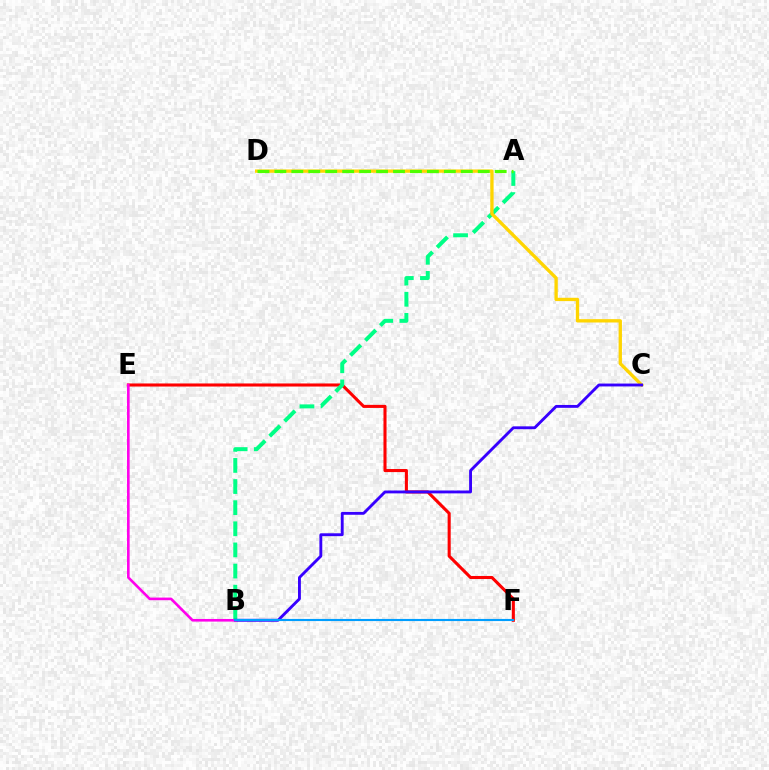{('E', 'F'): [{'color': '#ff0000', 'line_style': 'solid', 'thickness': 2.21}], ('A', 'B'): [{'color': '#00ff86', 'line_style': 'dashed', 'thickness': 2.87}], ('C', 'D'): [{'color': '#ffd500', 'line_style': 'solid', 'thickness': 2.39}], ('A', 'D'): [{'color': '#4fff00', 'line_style': 'dashed', 'thickness': 2.3}], ('B', 'C'): [{'color': '#3700ff', 'line_style': 'solid', 'thickness': 2.07}], ('B', 'E'): [{'color': '#ff00ed', 'line_style': 'solid', 'thickness': 1.89}], ('B', 'F'): [{'color': '#009eff', 'line_style': 'solid', 'thickness': 1.53}]}